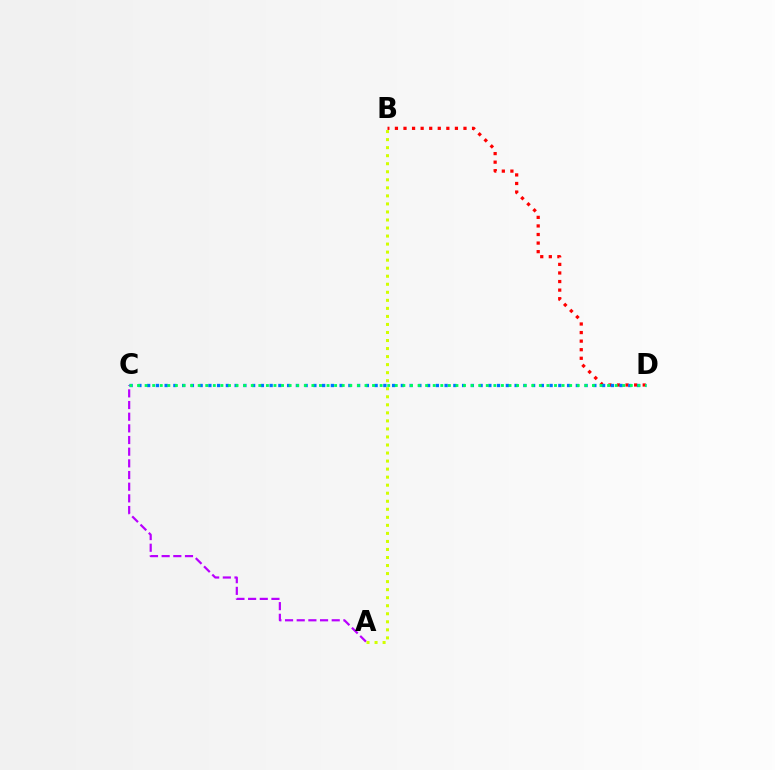{('B', 'D'): [{'color': '#ff0000', 'line_style': 'dotted', 'thickness': 2.33}], ('A', 'C'): [{'color': '#b900ff', 'line_style': 'dashed', 'thickness': 1.58}], ('A', 'B'): [{'color': '#d1ff00', 'line_style': 'dotted', 'thickness': 2.18}], ('C', 'D'): [{'color': '#0074ff', 'line_style': 'dotted', 'thickness': 2.38}, {'color': '#00ff5c', 'line_style': 'dotted', 'thickness': 2.06}]}